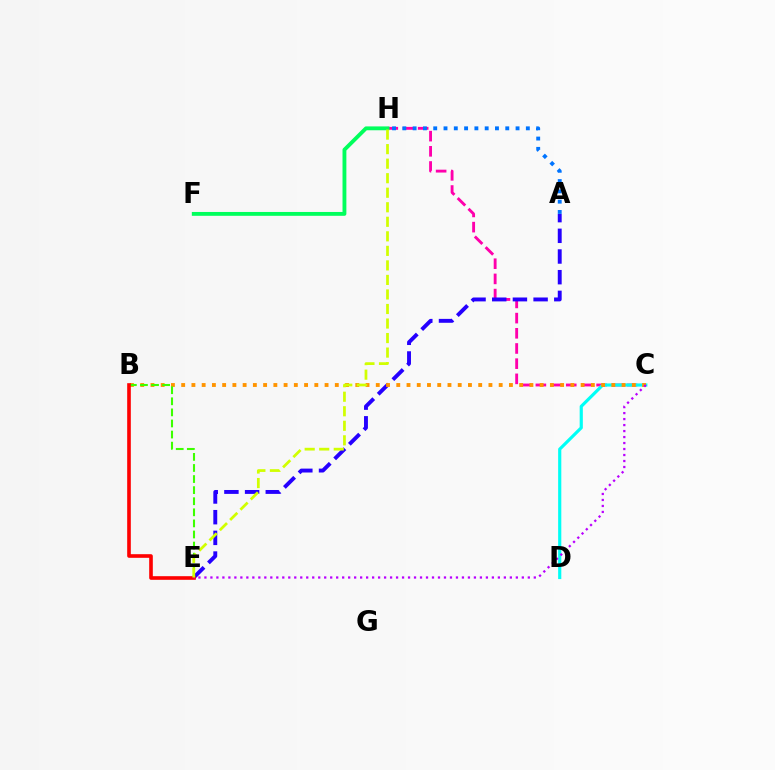{('C', 'H'): [{'color': '#ff00ac', 'line_style': 'dashed', 'thickness': 2.06}], ('A', 'E'): [{'color': '#2500ff', 'line_style': 'dashed', 'thickness': 2.81}], ('C', 'D'): [{'color': '#00fff6', 'line_style': 'solid', 'thickness': 2.28}], ('B', 'C'): [{'color': '#ff9400', 'line_style': 'dotted', 'thickness': 2.78}], ('A', 'H'): [{'color': '#0074ff', 'line_style': 'dotted', 'thickness': 2.8}], ('B', 'E'): [{'color': '#3dff00', 'line_style': 'dashed', 'thickness': 1.51}, {'color': '#ff0000', 'line_style': 'solid', 'thickness': 2.61}], ('C', 'E'): [{'color': '#b900ff', 'line_style': 'dotted', 'thickness': 1.63}], ('F', 'H'): [{'color': '#00ff5c', 'line_style': 'solid', 'thickness': 2.77}], ('E', 'H'): [{'color': '#d1ff00', 'line_style': 'dashed', 'thickness': 1.97}]}